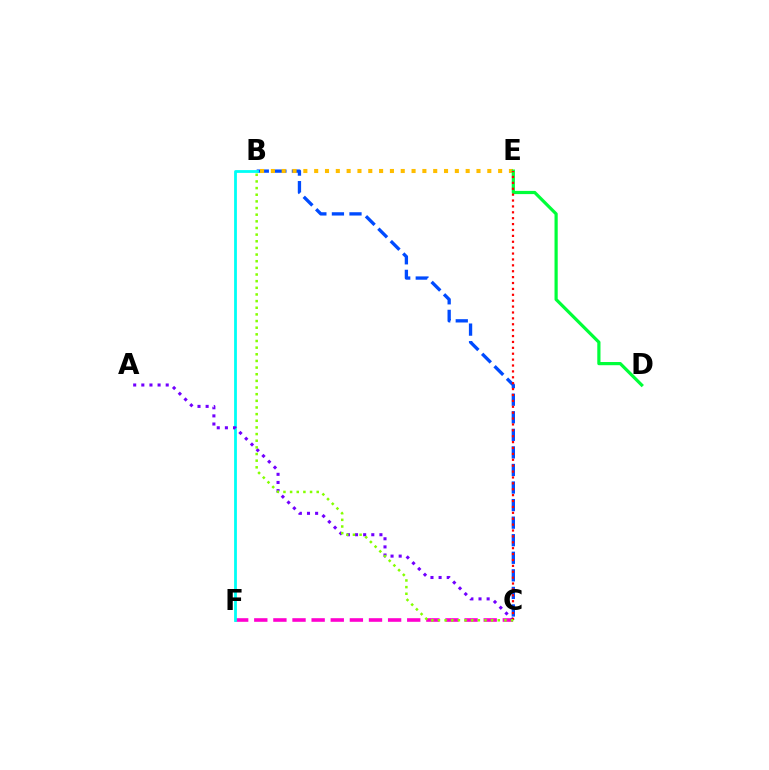{('B', 'C'): [{'color': '#004bff', 'line_style': 'dashed', 'thickness': 2.39}, {'color': '#84ff00', 'line_style': 'dotted', 'thickness': 1.81}], ('C', 'F'): [{'color': '#ff00cf', 'line_style': 'dashed', 'thickness': 2.6}], ('B', 'E'): [{'color': '#ffbd00', 'line_style': 'dotted', 'thickness': 2.94}], ('B', 'F'): [{'color': '#00fff6', 'line_style': 'solid', 'thickness': 2.01}], ('A', 'C'): [{'color': '#7200ff', 'line_style': 'dotted', 'thickness': 2.21}], ('D', 'E'): [{'color': '#00ff39', 'line_style': 'solid', 'thickness': 2.31}], ('C', 'E'): [{'color': '#ff0000', 'line_style': 'dotted', 'thickness': 1.6}]}